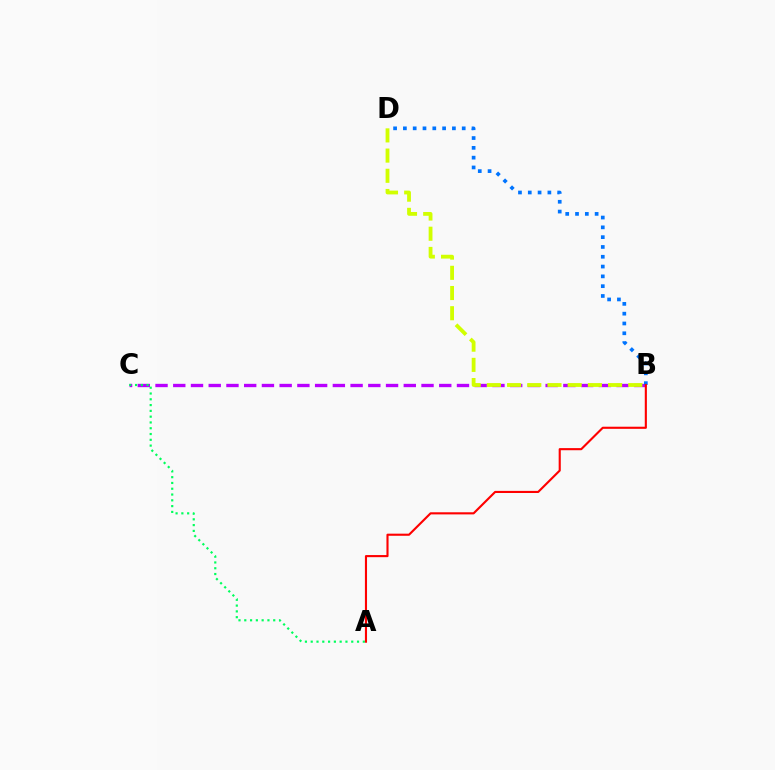{('B', 'C'): [{'color': '#b900ff', 'line_style': 'dashed', 'thickness': 2.41}], ('B', 'D'): [{'color': '#0074ff', 'line_style': 'dotted', 'thickness': 2.66}, {'color': '#d1ff00', 'line_style': 'dashed', 'thickness': 2.74}], ('A', 'C'): [{'color': '#00ff5c', 'line_style': 'dotted', 'thickness': 1.57}], ('A', 'B'): [{'color': '#ff0000', 'line_style': 'solid', 'thickness': 1.53}]}